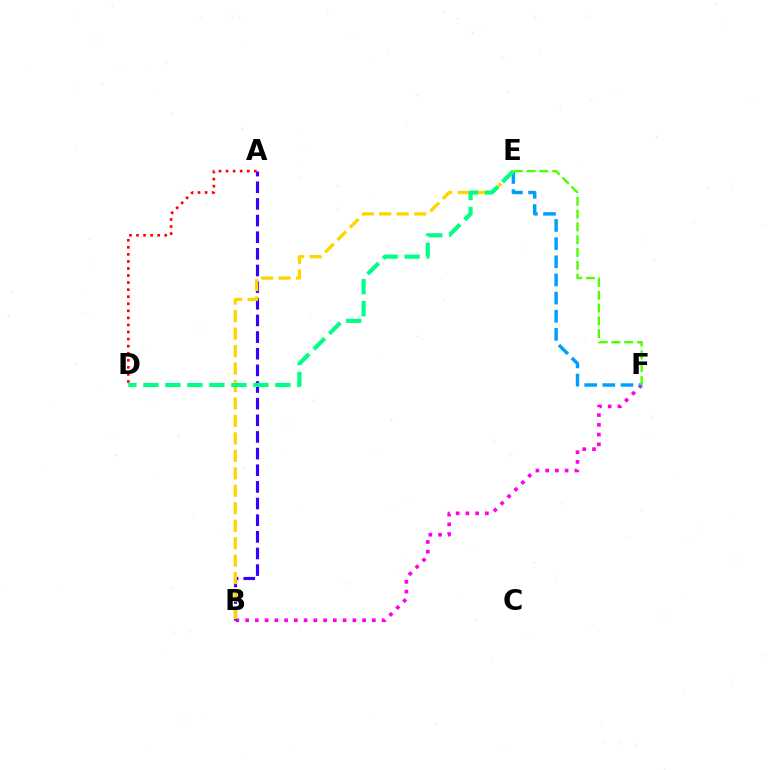{('B', 'F'): [{'color': '#ff00ed', 'line_style': 'dotted', 'thickness': 2.65}], ('A', 'B'): [{'color': '#3700ff', 'line_style': 'dashed', 'thickness': 2.26}], ('E', 'F'): [{'color': '#009eff', 'line_style': 'dashed', 'thickness': 2.47}, {'color': '#4fff00', 'line_style': 'dashed', 'thickness': 1.74}], ('B', 'E'): [{'color': '#ffd500', 'line_style': 'dashed', 'thickness': 2.37}], ('D', 'E'): [{'color': '#00ff86', 'line_style': 'dashed', 'thickness': 2.99}], ('A', 'D'): [{'color': '#ff0000', 'line_style': 'dotted', 'thickness': 1.92}]}